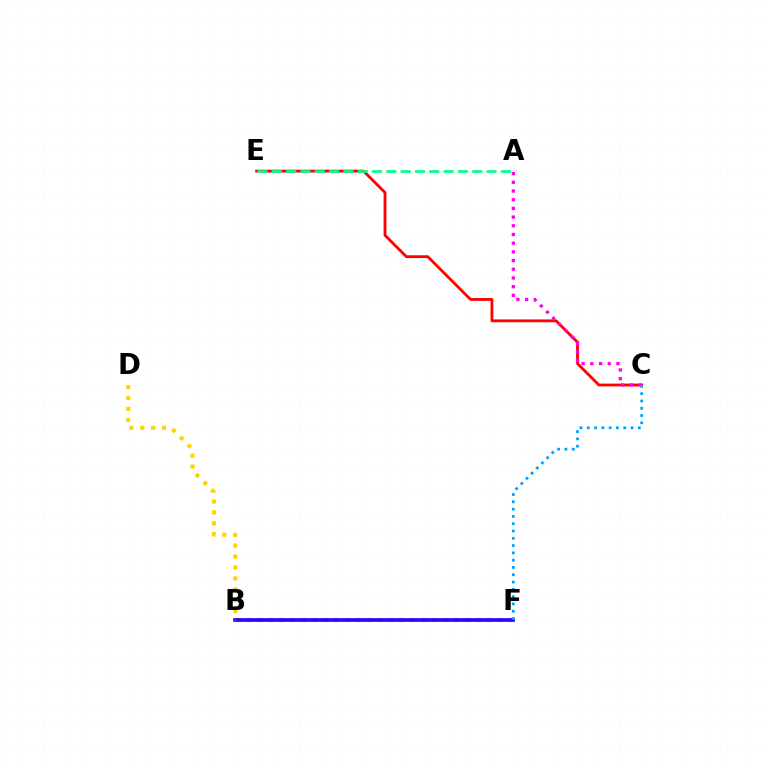{('C', 'E'): [{'color': '#ff0000', 'line_style': 'solid', 'thickness': 2.02}], ('A', 'C'): [{'color': '#ff00ed', 'line_style': 'dotted', 'thickness': 2.36}], ('A', 'E'): [{'color': '#00ff86', 'line_style': 'dashed', 'thickness': 1.94}], ('B', 'F'): [{'color': '#4fff00', 'line_style': 'dotted', 'thickness': 2.96}, {'color': '#3700ff', 'line_style': 'solid', 'thickness': 2.68}], ('C', 'F'): [{'color': '#009eff', 'line_style': 'dotted', 'thickness': 1.98}], ('B', 'D'): [{'color': '#ffd500', 'line_style': 'dotted', 'thickness': 2.97}]}